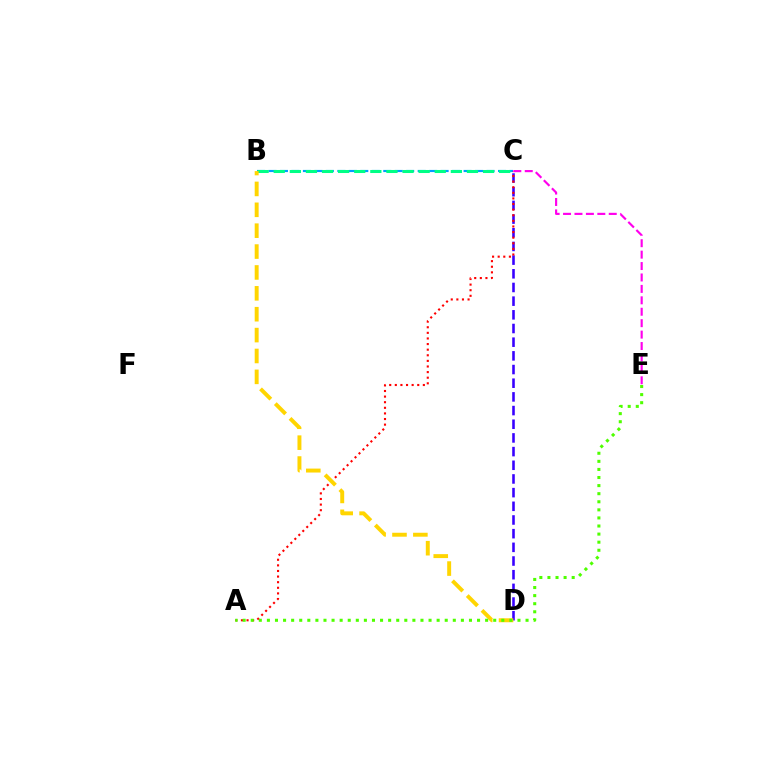{('B', 'C'): [{'color': '#009eff', 'line_style': 'dashed', 'thickness': 1.56}, {'color': '#00ff86', 'line_style': 'dashed', 'thickness': 2.19}], ('C', 'D'): [{'color': '#3700ff', 'line_style': 'dashed', 'thickness': 1.86}], ('A', 'C'): [{'color': '#ff0000', 'line_style': 'dotted', 'thickness': 1.52}], ('B', 'D'): [{'color': '#ffd500', 'line_style': 'dashed', 'thickness': 2.84}], ('C', 'E'): [{'color': '#ff00ed', 'line_style': 'dashed', 'thickness': 1.55}], ('A', 'E'): [{'color': '#4fff00', 'line_style': 'dotted', 'thickness': 2.2}]}